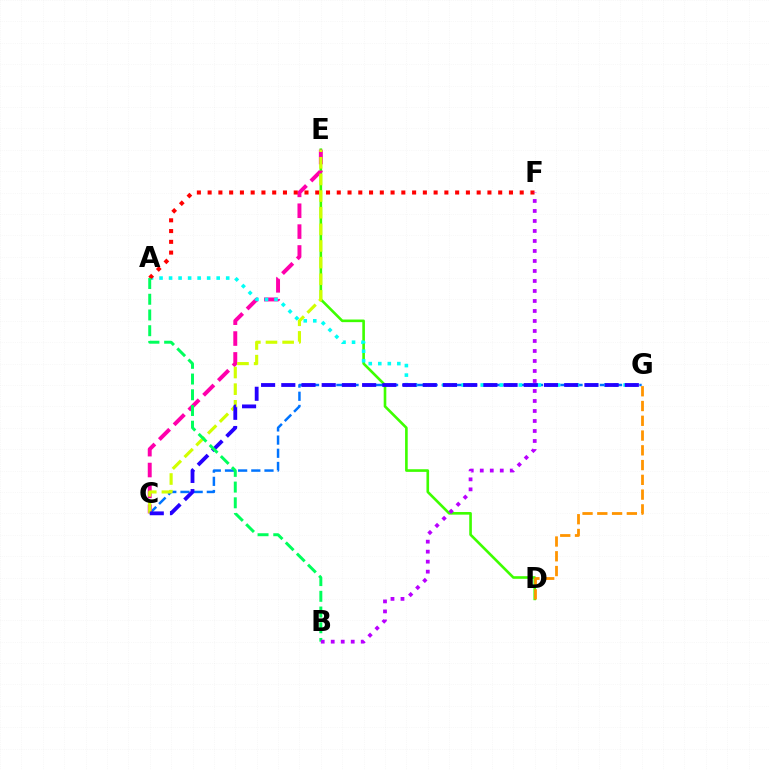{('C', 'G'): [{'color': '#0074ff', 'line_style': 'dashed', 'thickness': 1.79}, {'color': '#2500ff', 'line_style': 'dashed', 'thickness': 2.75}], ('D', 'E'): [{'color': '#3dff00', 'line_style': 'solid', 'thickness': 1.89}], ('C', 'E'): [{'color': '#ff00ac', 'line_style': 'dashed', 'thickness': 2.83}, {'color': '#d1ff00', 'line_style': 'dashed', 'thickness': 2.26}], ('A', 'G'): [{'color': '#00fff6', 'line_style': 'dotted', 'thickness': 2.59}], ('A', 'F'): [{'color': '#ff0000', 'line_style': 'dotted', 'thickness': 2.92}], ('A', 'B'): [{'color': '#00ff5c', 'line_style': 'dashed', 'thickness': 2.14}], ('D', 'G'): [{'color': '#ff9400', 'line_style': 'dashed', 'thickness': 2.01}], ('B', 'F'): [{'color': '#b900ff', 'line_style': 'dotted', 'thickness': 2.72}]}